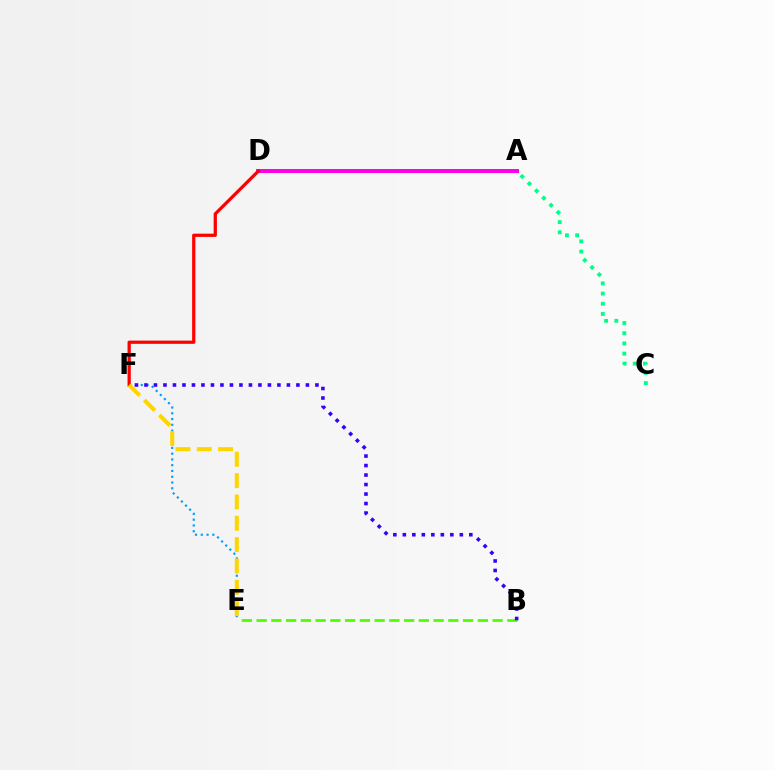{('A', 'D'): [{'color': '#ff00ed', 'line_style': 'solid', 'thickness': 2.87}], ('D', 'F'): [{'color': '#ff0000', 'line_style': 'solid', 'thickness': 2.34}], ('E', 'F'): [{'color': '#009eff', 'line_style': 'dotted', 'thickness': 1.57}, {'color': '#ffd500', 'line_style': 'dashed', 'thickness': 2.9}], ('B', 'E'): [{'color': '#4fff00', 'line_style': 'dashed', 'thickness': 2.0}], ('A', 'C'): [{'color': '#00ff86', 'line_style': 'dotted', 'thickness': 2.77}], ('B', 'F'): [{'color': '#3700ff', 'line_style': 'dotted', 'thickness': 2.58}]}